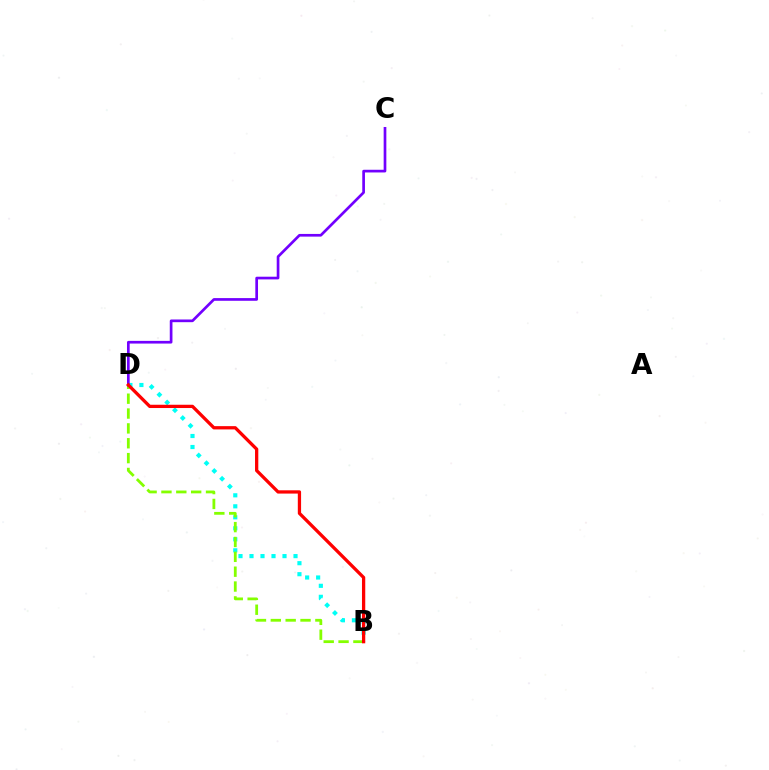{('B', 'D'): [{'color': '#00fff6', 'line_style': 'dotted', 'thickness': 2.99}, {'color': '#84ff00', 'line_style': 'dashed', 'thickness': 2.02}, {'color': '#ff0000', 'line_style': 'solid', 'thickness': 2.36}], ('C', 'D'): [{'color': '#7200ff', 'line_style': 'solid', 'thickness': 1.94}]}